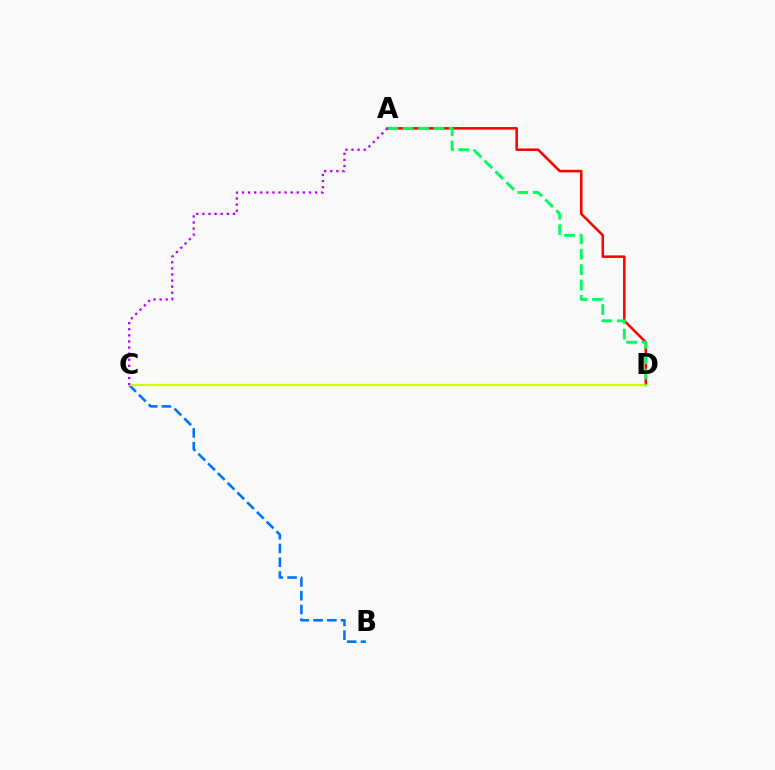{('B', 'C'): [{'color': '#0074ff', 'line_style': 'dashed', 'thickness': 1.87}], ('A', 'D'): [{'color': '#ff0000', 'line_style': 'solid', 'thickness': 1.82}, {'color': '#00ff5c', 'line_style': 'dashed', 'thickness': 2.09}], ('C', 'D'): [{'color': '#d1ff00', 'line_style': 'solid', 'thickness': 1.61}], ('A', 'C'): [{'color': '#b900ff', 'line_style': 'dotted', 'thickness': 1.66}]}